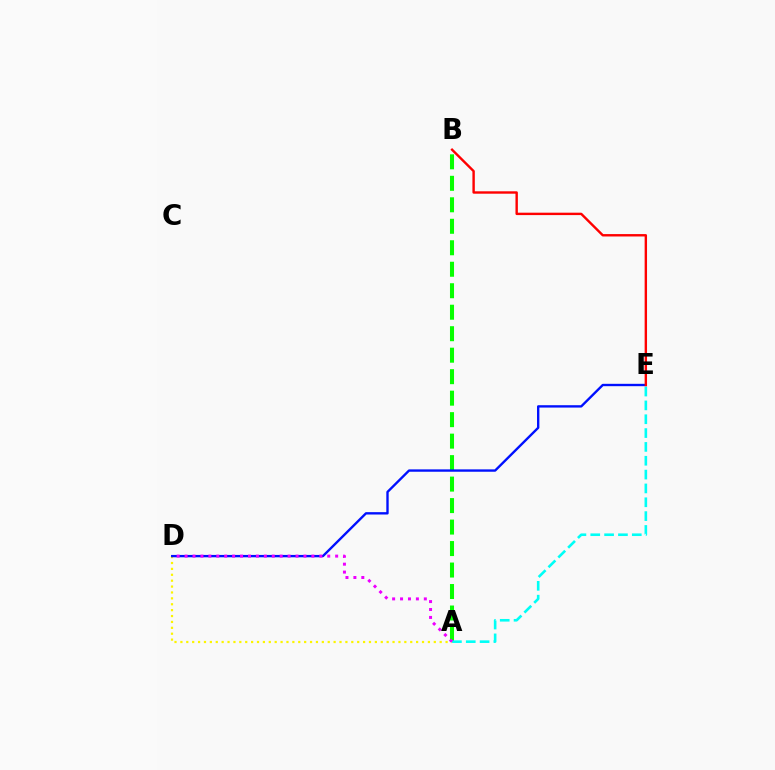{('A', 'B'): [{'color': '#08ff00', 'line_style': 'dashed', 'thickness': 2.92}], ('A', 'D'): [{'color': '#fcf500', 'line_style': 'dotted', 'thickness': 1.6}, {'color': '#ee00ff', 'line_style': 'dotted', 'thickness': 2.15}], ('A', 'E'): [{'color': '#00fff6', 'line_style': 'dashed', 'thickness': 1.88}], ('D', 'E'): [{'color': '#0010ff', 'line_style': 'solid', 'thickness': 1.7}], ('B', 'E'): [{'color': '#ff0000', 'line_style': 'solid', 'thickness': 1.73}]}